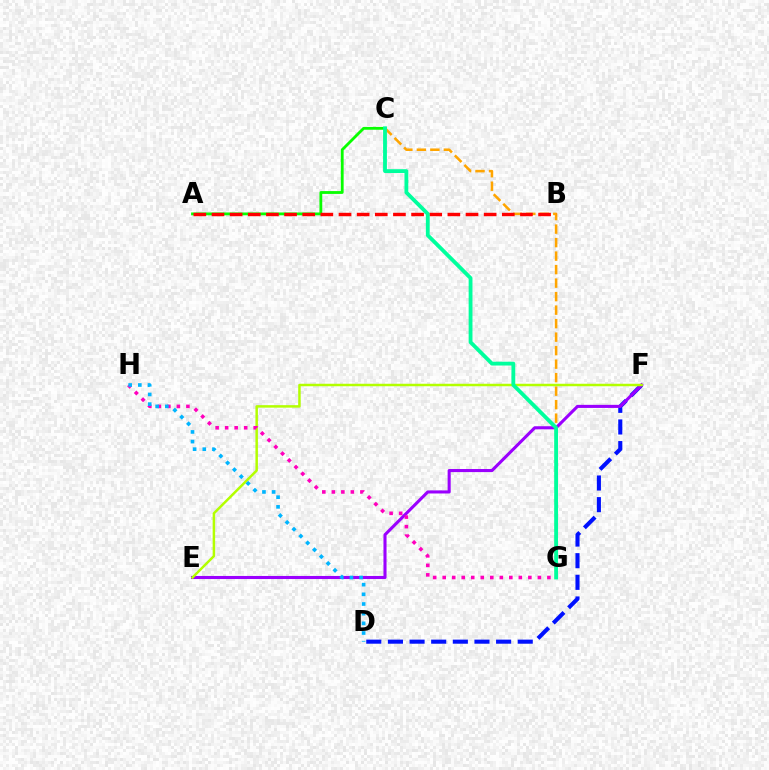{('C', 'G'): [{'color': '#ffa500', 'line_style': 'dashed', 'thickness': 1.83}, {'color': '#00ff9d', 'line_style': 'solid', 'thickness': 2.75}], ('A', 'C'): [{'color': '#08ff00', 'line_style': 'solid', 'thickness': 2.03}], ('D', 'F'): [{'color': '#0010ff', 'line_style': 'dashed', 'thickness': 2.94}], ('E', 'F'): [{'color': '#9b00ff', 'line_style': 'solid', 'thickness': 2.22}, {'color': '#b3ff00', 'line_style': 'solid', 'thickness': 1.79}], ('A', 'B'): [{'color': '#ff0000', 'line_style': 'dashed', 'thickness': 2.46}], ('G', 'H'): [{'color': '#ff00bd', 'line_style': 'dotted', 'thickness': 2.59}], ('D', 'H'): [{'color': '#00b5ff', 'line_style': 'dotted', 'thickness': 2.63}]}